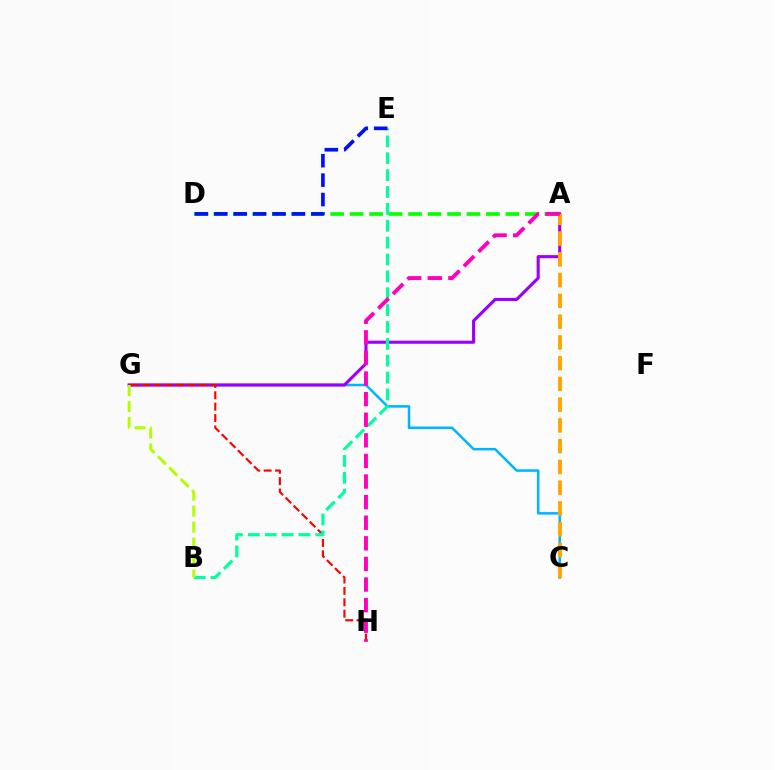{('C', 'G'): [{'color': '#00b5ff', 'line_style': 'solid', 'thickness': 1.81}], ('A', 'G'): [{'color': '#9b00ff', 'line_style': 'solid', 'thickness': 2.24}], ('A', 'C'): [{'color': '#ffa500', 'line_style': 'dashed', 'thickness': 2.82}], ('A', 'D'): [{'color': '#08ff00', 'line_style': 'dashed', 'thickness': 2.65}], ('G', 'H'): [{'color': '#ff0000', 'line_style': 'dashed', 'thickness': 1.55}], ('B', 'E'): [{'color': '#00ff9d', 'line_style': 'dashed', 'thickness': 2.29}], ('A', 'H'): [{'color': '#ff00bd', 'line_style': 'dashed', 'thickness': 2.8}], ('D', 'E'): [{'color': '#0010ff', 'line_style': 'dashed', 'thickness': 2.64}], ('B', 'G'): [{'color': '#b3ff00', 'line_style': 'dashed', 'thickness': 2.17}]}